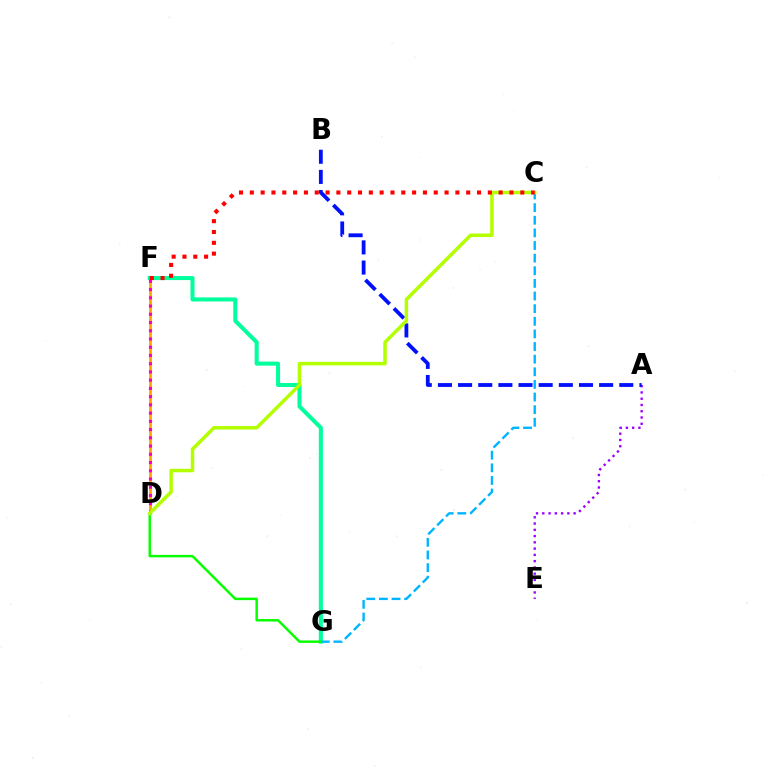{('F', 'G'): [{'color': '#00ff9d', 'line_style': 'solid', 'thickness': 2.91}], ('A', 'E'): [{'color': '#9b00ff', 'line_style': 'dotted', 'thickness': 1.7}], ('D', 'F'): [{'color': '#ffa500', 'line_style': 'solid', 'thickness': 2.03}, {'color': '#ff00bd', 'line_style': 'dotted', 'thickness': 2.24}], ('C', 'G'): [{'color': '#00b5ff', 'line_style': 'dashed', 'thickness': 1.72}], ('A', 'B'): [{'color': '#0010ff', 'line_style': 'dashed', 'thickness': 2.74}], ('D', 'G'): [{'color': '#08ff00', 'line_style': 'solid', 'thickness': 1.78}], ('C', 'D'): [{'color': '#b3ff00', 'line_style': 'solid', 'thickness': 2.51}], ('C', 'F'): [{'color': '#ff0000', 'line_style': 'dotted', 'thickness': 2.94}]}